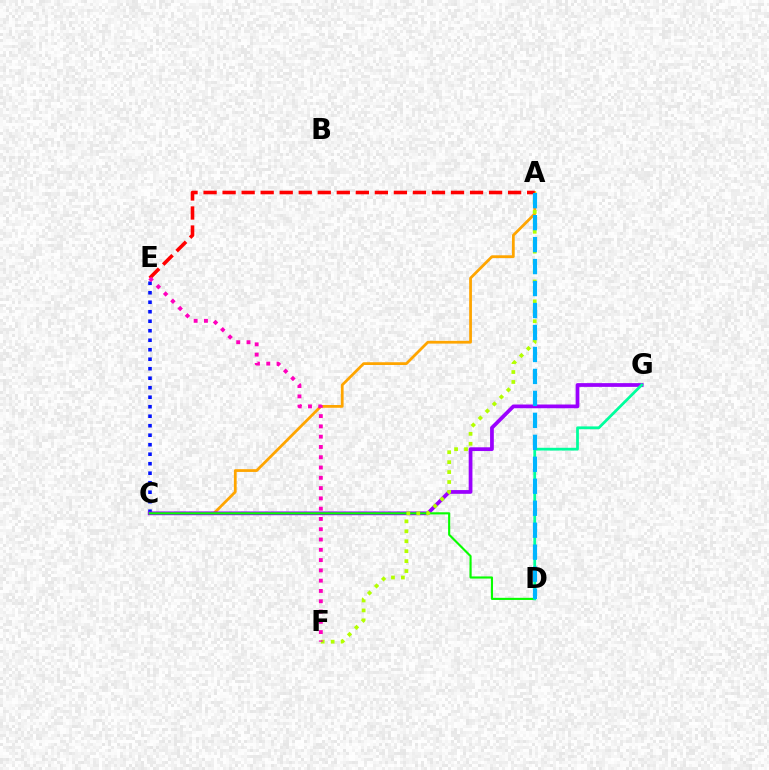{('A', 'C'): [{'color': '#ffa500', 'line_style': 'solid', 'thickness': 1.99}], ('C', 'E'): [{'color': '#0010ff', 'line_style': 'dotted', 'thickness': 2.58}], ('C', 'G'): [{'color': '#9b00ff', 'line_style': 'solid', 'thickness': 2.69}], ('C', 'D'): [{'color': '#08ff00', 'line_style': 'solid', 'thickness': 1.53}], ('A', 'F'): [{'color': '#b3ff00', 'line_style': 'dotted', 'thickness': 2.7}], ('A', 'E'): [{'color': '#ff0000', 'line_style': 'dashed', 'thickness': 2.59}], ('D', 'G'): [{'color': '#00ff9d', 'line_style': 'solid', 'thickness': 1.98}], ('A', 'D'): [{'color': '#00b5ff', 'line_style': 'dashed', 'thickness': 2.98}], ('E', 'F'): [{'color': '#ff00bd', 'line_style': 'dotted', 'thickness': 2.79}]}